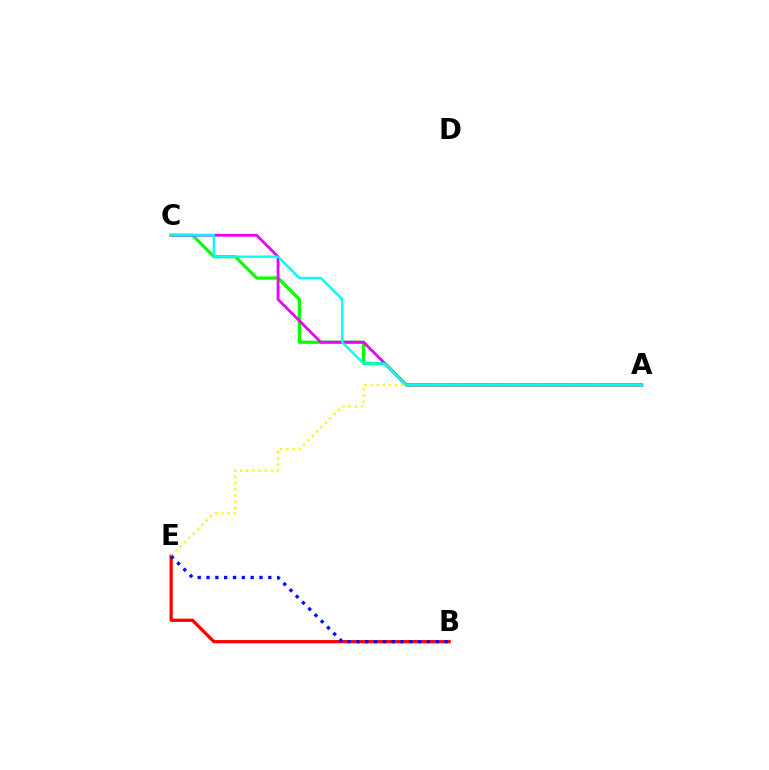{('A', 'C'): [{'color': '#08ff00', 'line_style': 'solid', 'thickness': 2.33}, {'color': '#ee00ff', 'line_style': 'solid', 'thickness': 2.04}, {'color': '#00fff6', 'line_style': 'solid', 'thickness': 1.74}], ('B', 'E'): [{'color': '#ff0000', 'line_style': 'solid', 'thickness': 2.32}, {'color': '#0010ff', 'line_style': 'dotted', 'thickness': 2.4}], ('A', 'E'): [{'color': '#fcf500', 'line_style': 'dotted', 'thickness': 1.67}]}